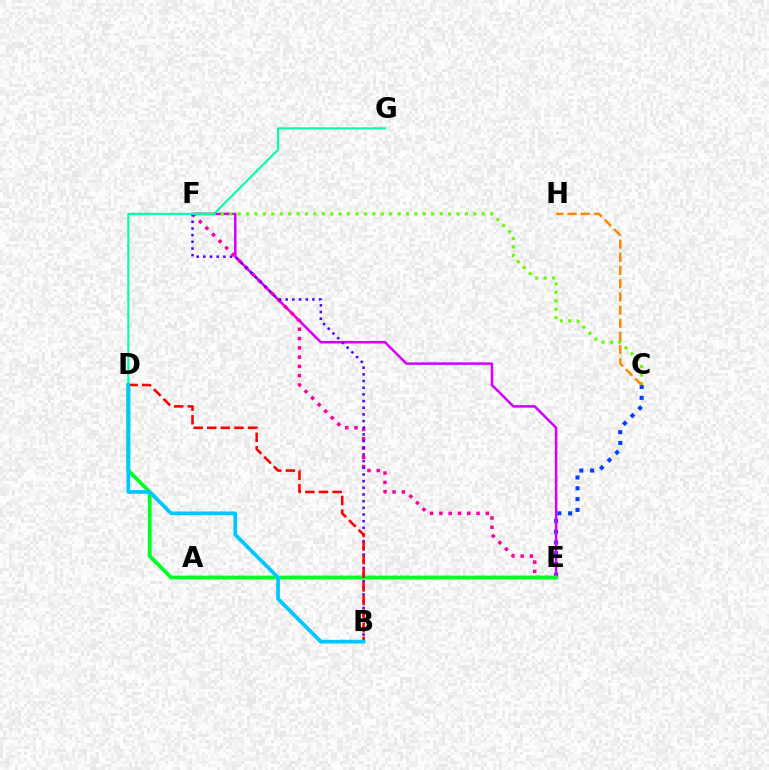{('A', 'E'): [{'color': '#eeff00', 'line_style': 'dashed', 'thickness': 1.75}], ('C', 'E'): [{'color': '#003fff', 'line_style': 'dotted', 'thickness': 2.93}], ('E', 'F'): [{'color': '#d600ff', 'line_style': 'solid', 'thickness': 1.82}, {'color': '#ff00a0', 'line_style': 'dotted', 'thickness': 2.52}], ('C', 'F'): [{'color': '#66ff00', 'line_style': 'dotted', 'thickness': 2.29}], ('D', 'E'): [{'color': '#00ff27', 'line_style': 'solid', 'thickness': 2.72}], ('C', 'H'): [{'color': '#ff8800', 'line_style': 'dashed', 'thickness': 1.79}], ('B', 'F'): [{'color': '#4f00ff', 'line_style': 'dotted', 'thickness': 1.81}], ('D', 'G'): [{'color': '#00ffaf', 'line_style': 'solid', 'thickness': 1.52}], ('B', 'D'): [{'color': '#ff0000', 'line_style': 'dashed', 'thickness': 1.85}, {'color': '#00c7ff', 'line_style': 'solid', 'thickness': 2.68}]}